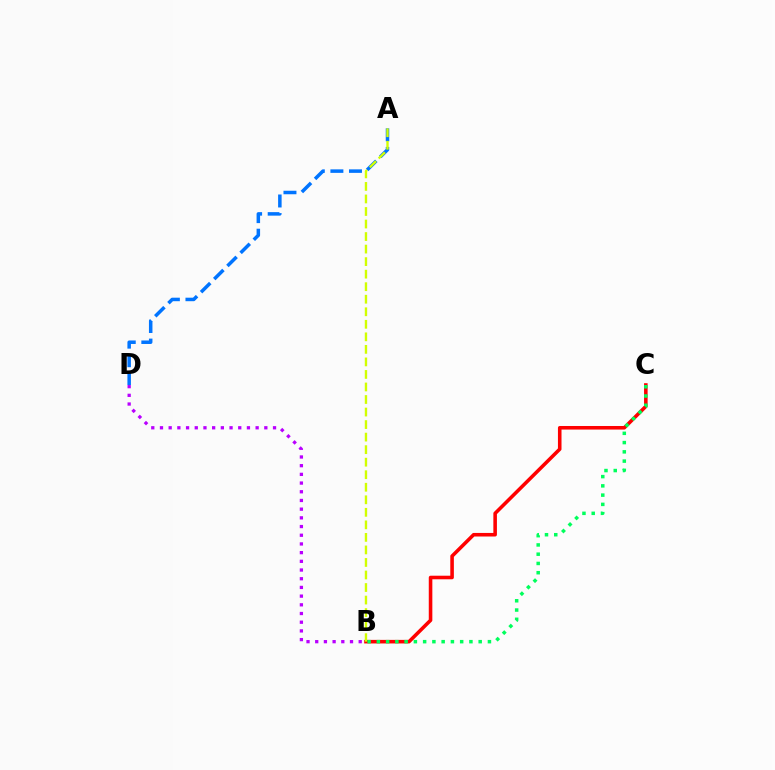{('B', 'C'): [{'color': '#ff0000', 'line_style': 'solid', 'thickness': 2.57}, {'color': '#00ff5c', 'line_style': 'dotted', 'thickness': 2.52}], ('A', 'D'): [{'color': '#0074ff', 'line_style': 'dashed', 'thickness': 2.52}], ('A', 'B'): [{'color': '#d1ff00', 'line_style': 'dashed', 'thickness': 1.7}], ('B', 'D'): [{'color': '#b900ff', 'line_style': 'dotted', 'thickness': 2.36}]}